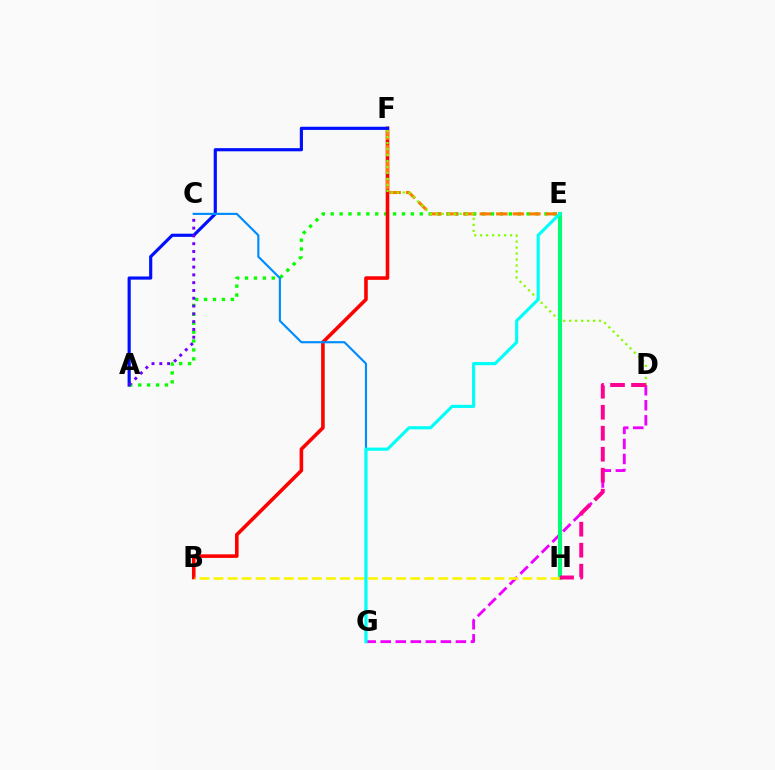{('A', 'E'): [{'color': '#08ff00', 'line_style': 'dotted', 'thickness': 2.42}], ('B', 'F'): [{'color': '#ff0000', 'line_style': 'solid', 'thickness': 2.58}], ('D', 'G'): [{'color': '#ee00ff', 'line_style': 'dashed', 'thickness': 2.04}], ('E', 'F'): [{'color': '#ff7c00', 'line_style': 'dashed', 'thickness': 2.24}], ('D', 'F'): [{'color': '#84ff00', 'line_style': 'dotted', 'thickness': 1.62}], ('E', 'H'): [{'color': '#00ff74', 'line_style': 'solid', 'thickness': 2.93}], ('B', 'H'): [{'color': '#fcf500', 'line_style': 'dashed', 'thickness': 1.91}], ('A', 'F'): [{'color': '#0010ff', 'line_style': 'solid', 'thickness': 2.28}], ('C', 'G'): [{'color': '#008cff', 'line_style': 'solid', 'thickness': 1.55}], ('E', 'G'): [{'color': '#00fff6', 'line_style': 'solid', 'thickness': 2.26}], ('D', 'H'): [{'color': '#ff0094', 'line_style': 'dashed', 'thickness': 2.85}], ('A', 'C'): [{'color': '#7200ff', 'line_style': 'dotted', 'thickness': 2.12}]}